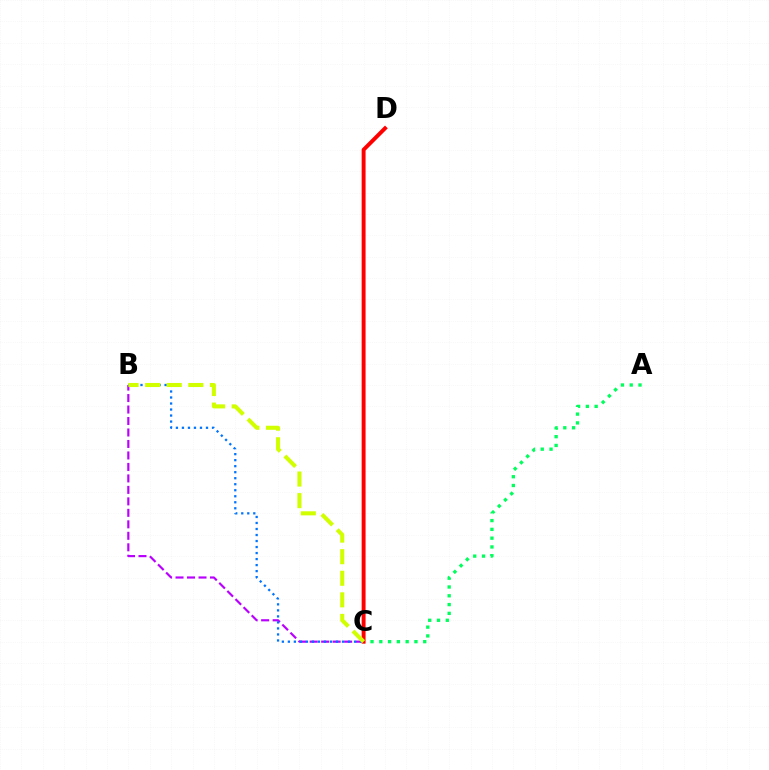{('B', 'C'): [{'color': '#b900ff', 'line_style': 'dashed', 'thickness': 1.56}, {'color': '#0074ff', 'line_style': 'dotted', 'thickness': 1.63}, {'color': '#d1ff00', 'line_style': 'dashed', 'thickness': 2.93}], ('A', 'C'): [{'color': '#00ff5c', 'line_style': 'dotted', 'thickness': 2.39}], ('C', 'D'): [{'color': '#ff0000', 'line_style': 'solid', 'thickness': 2.83}]}